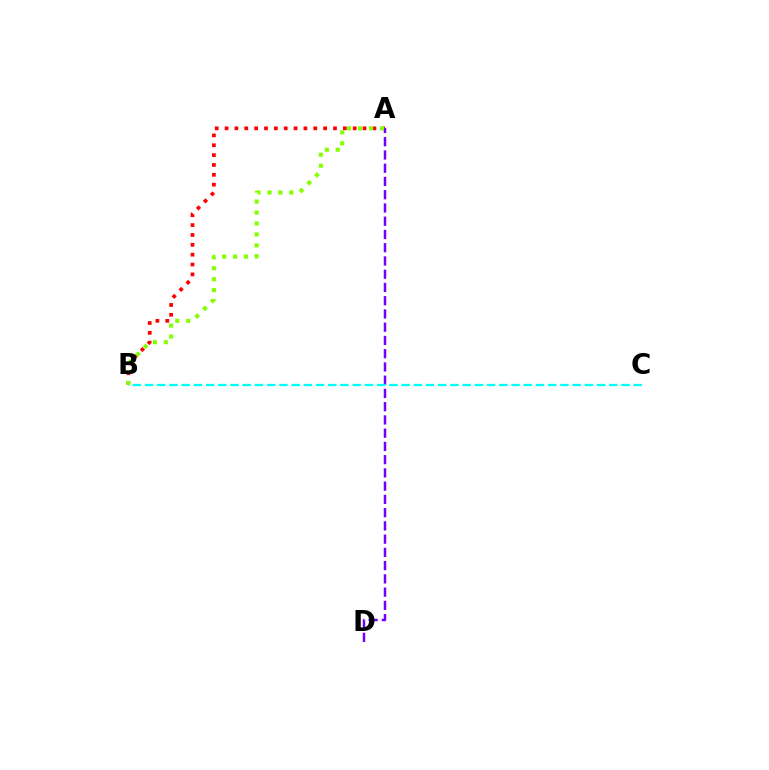{('A', 'B'): [{'color': '#ff0000', 'line_style': 'dotted', 'thickness': 2.68}, {'color': '#84ff00', 'line_style': 'dotted', 'thickness': 2.97}], ('A', 'D'): [{'color': '#7200ff', 'line_style': 'dashed', 'thickness': 1.8}], ('B', 'C'): [{'color': '#00fff6', 'line_style': 'dashed', 'thickness': 1.66}]}